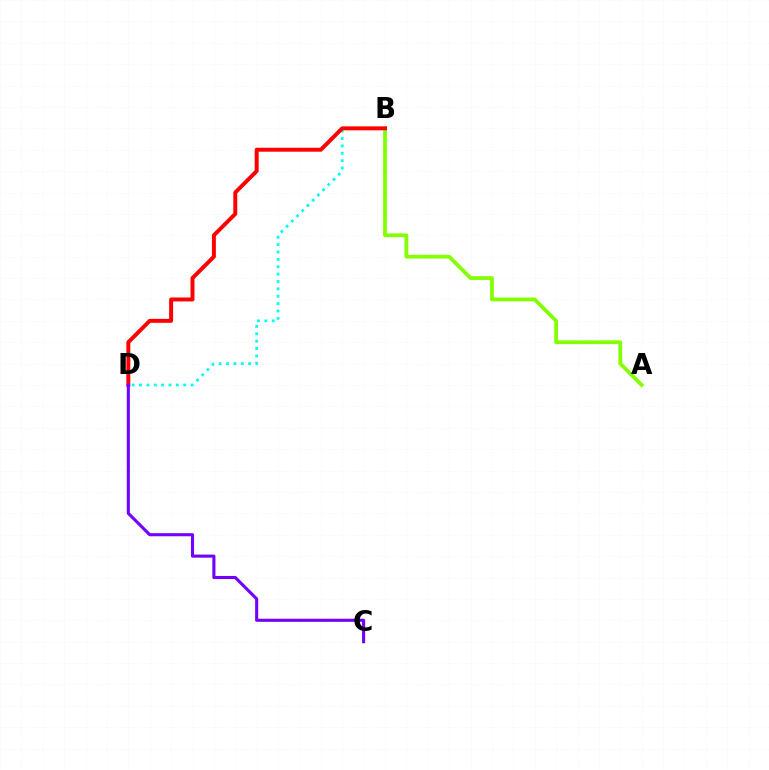{('B', 'D'): [{'color': '#00fff6', 'line_style': 'dotted', 'thickness': 2.0}, {'color': '#ff0000', 'line_style': 'solid', 'thickness': 2.85}], ('A', 'B'): [{'color': '#84ff00', 'line_style': 'solid', 'thickness': 2.73}], ('C', 'D'): [{'color': '#7200ff', 'line_style': 'solid', 'thickness': 2.23}]}